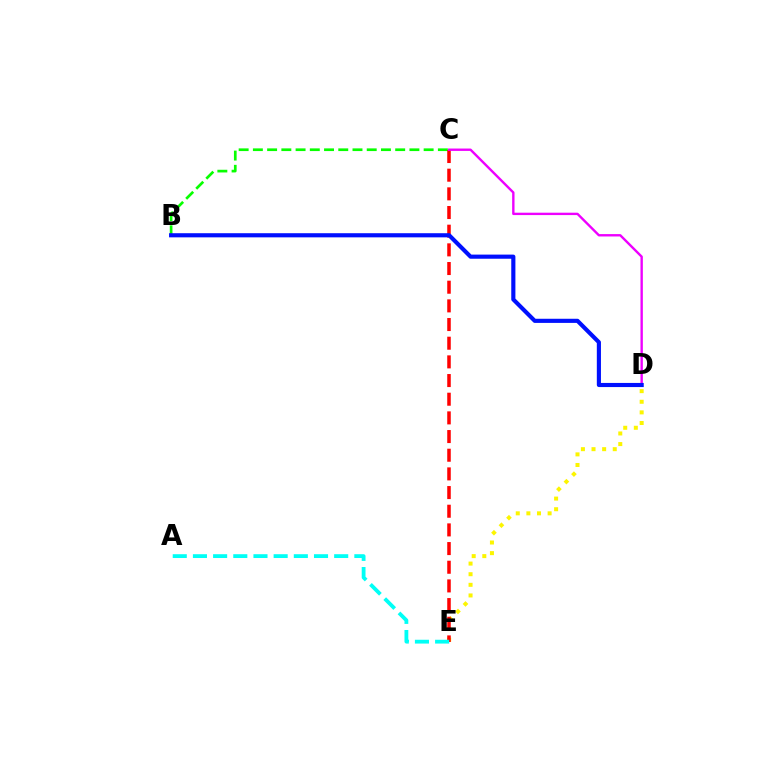{('D', 'E'): [{'color': '#fcf500', 'line_style': 'dotted', 'thickness': 2.88}], ('B', 'C'): [{'color': '#08ff00', 'line_style': 'dashed', 'thickness': 1.93}], ('C', 'E'): [{'color': '#ff0000', 'line_style': 'dashed', 'thickness': 2.54}], ('C', 'D'): [{'color': '#ee00ff', 'line_style': 'solid', 'thickness': 1.71}], ('B', 'D'): [{'color': '#0010ff', 'line_style': 'solid', 'thickness': 2.98}], ('A', 'E'): [{'color': '#00fff6', 'line_style': 'dashed', 'thickness': 2.74}]}